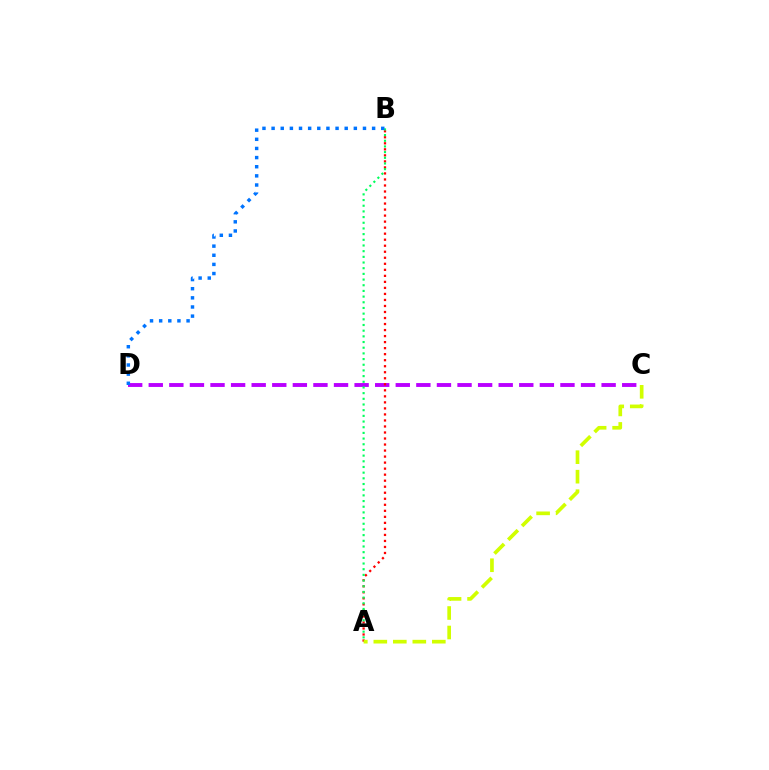{('C', 'D'): [{'color': '#b900ff', 'line_style': 'dashed', 'thickness': 2.8}], ('A', 'B'): [{'color': '#ff0000', 'line_style': 'dotted', 'thickness': 1.64}, {'color': '#00ff5c', 'line_style': 'dotted', 'thickness': 1.54}], ('A', 'C'): [{'color': '#d1ff00', 'line_style': 'dashed', 'thickness': 2.65}], ('B', 'D'): [{'color': '#0074ff', 'line_style': 'dotted', 'thickness': 2.48}]}